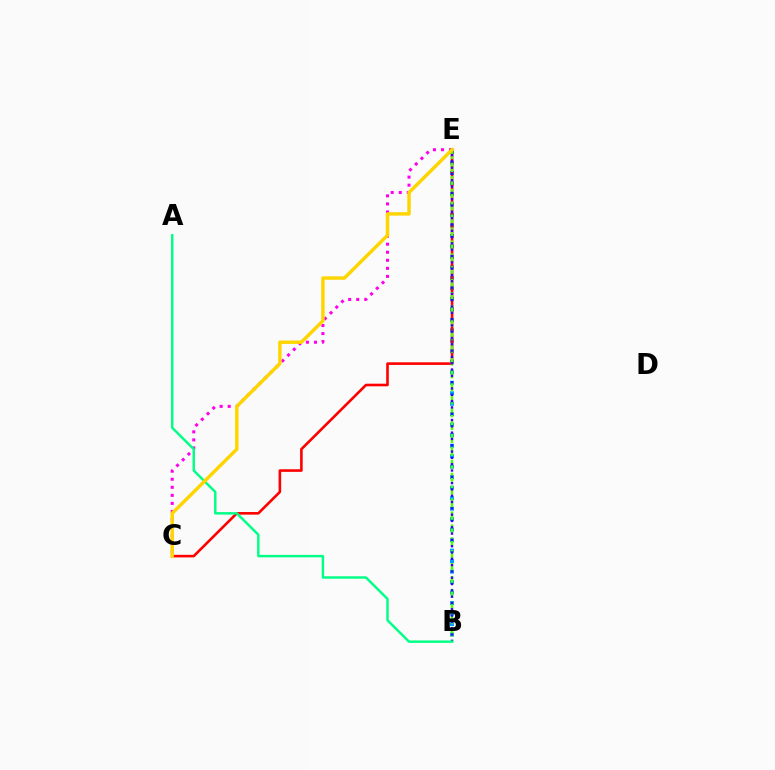{('C', 'E'): [{'color': '#ff00ed', 'line_style': 'dotted', 'thickness': 2.19}, {'color': '#ff0000', 'line_style': 'solid', 'thickness': 1.88}, {'color': '#ffd500', 'line_style': 'solid', 'thickness': 2.48}], ('B', 'E'): [{'color': '#009eff', 'line_style': 'dotted', 'thickness': 2.85}, {'color': '#4fff00', 'line_style': 'dashed', 'thickness': 1.75}, {'color': '#3700ff', 'line_style': 'dotted', 'thickness': 1.71}], ('A', 'B'): [{'color': '#00ff86', 'line_style': 'solid', 'thickness': 1.77}]}